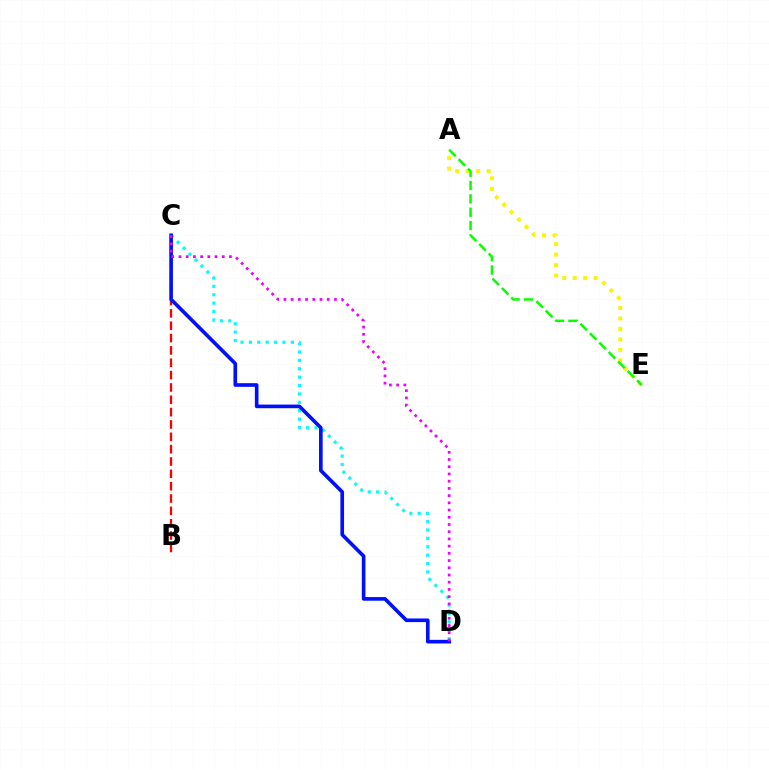{('C', 'D'): [{'color': '#00fff6', 'line_style': 'dotted', 'thickness': 2.28}, {'color': '#0010ff', 'line_style': 'solid', 'thickness': 2.62}, {'color': '#ee00ff', 'line_style': 'dotted', 'thickness': 1.96}], ('B', 'C'): [{'color': '#ff0000', 'line_style': 'dashed', 'thickness': 1.68}], ('A', 'E'): [{'color': '#fcf500', 'line_style': 'dotted', 'thickness': 2.85}, {'color': '#08ff00', 'line_style': 'dashed', 'thickness': 1.81}]}